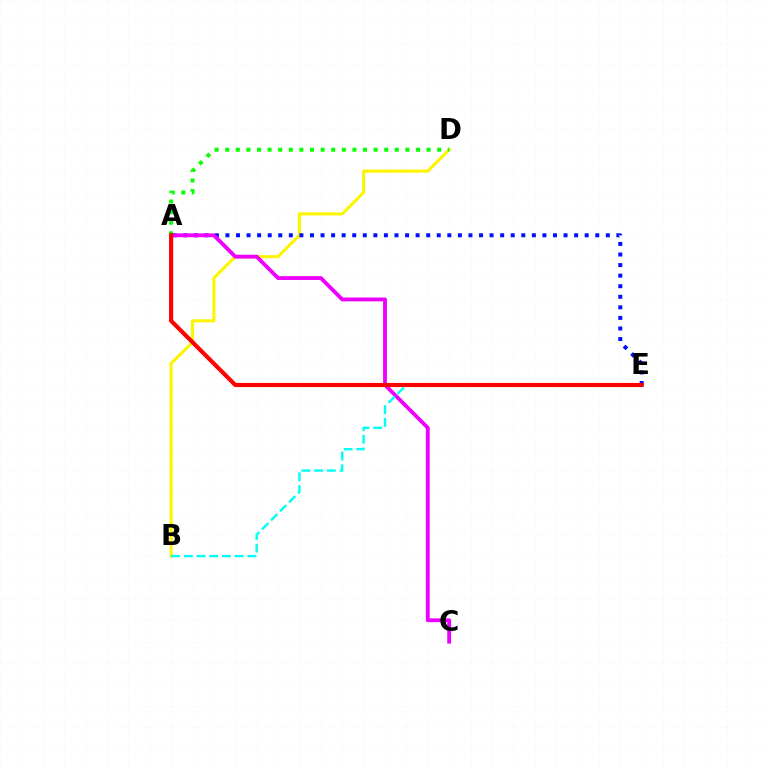{('B', 'D'): [{'color': '#fcf500', 'line_style': 'solid', 'thickness': 2.22}], ('A', 'E'): [{'color': '#0010ff', 'line_style': 'dotted', 'thickness': 2.87}, {'color': '#ff0000', 'line_style': 'solid', 'thickness': 2.97}], ('A', 'C'): [{'color': '#ee00ff', 'line_style': 'solid', 'thickness': 2.76}], ('B', 'E'): [{'color': '#00fff6', 'line_style': 'dashed', 'thickness': 1.73}], ('A', 'D'): [{'color': '#08ff00', 'line_style': 'dotted', 'thickness': 2.88}]}